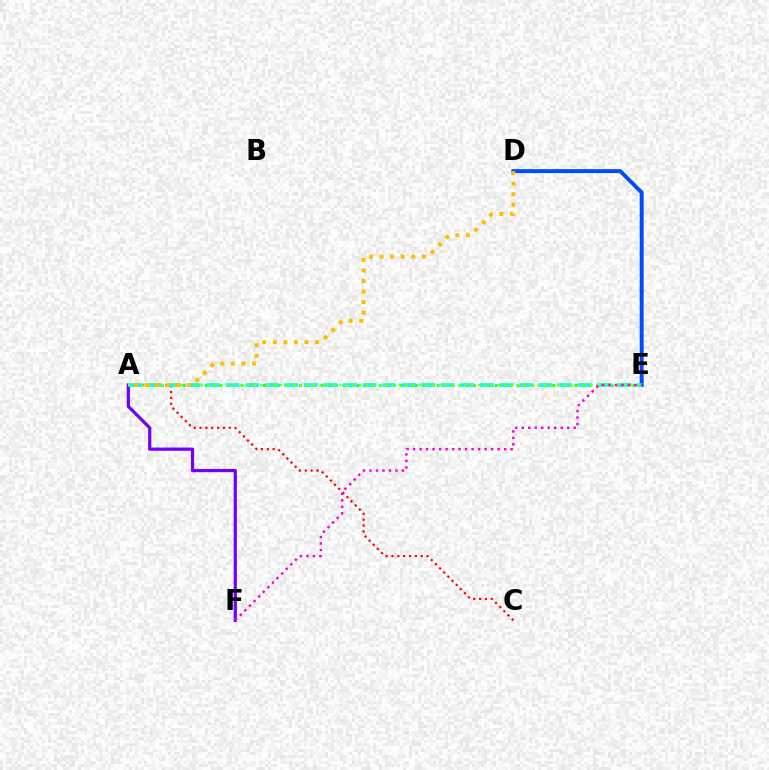{('A', 'F'): [{'color': '#7200ff', 'line_style': 'solid', 'thickness': 2.32}], ('A', 'E'): [{'color': '#00ff39', 'line_style': 'dotted', 'thickness': 1.97}, {'color': '#00fff6', 'line_style': 'dashed', 'thickness': 2.66}, {'color': '#84ff00', 'line_style': 'dotted', 'thickness': 1.79}], ('A', 'C'): [{'color': '#ff0000', 'line_style': 'dotted', 'thickness': 1.59}], ('D', 'E'): [{'color': '#004bff', 'line_style': 'solid', 'thickness': 2.83}], ('A', 'D'): [{'color': '#ffbd00', 'line_style': 'dotted', 'thickness': 2.87}], ('E', 'F'): [{'color': '#ff00cf', 'line_style': 'dotted', 'thickness': 1.77}]}